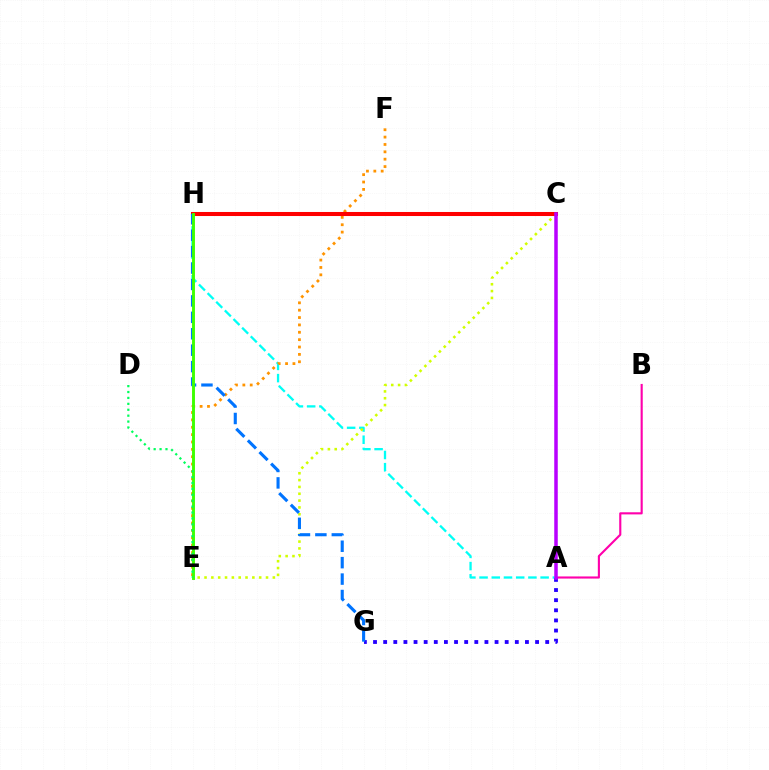{('A', 'H'): [{'color': '#00fff6', 'line_style': 'dashed', 'thickness': 1.66}], ('E', 'F'): [{'color': '#ff9400', 'line_style': 'dotted', 'thickness': 2.0}], ('C', 'E'): [{'color': '#d1ff00', 'line_style': 'dotted', 'thickness': 1.86}], ('C', 'H'): [{'color': '#ff0000', 'line_style': 'solid', 'thickness': 2.91}], ('A', 'G'): [{'color': '#2500ff', 'line_style': 'dotted', 'thickness': 2.75}], ('A', 'B'): [{'color': '#ff00ac', 'line_style': 'solid', 'thickness': 1.53}], ('G', 'H'): [{'color': '#0074ff', 'line_style': 'dashed', 'thickness': 2.23}], ('A', 'C'): [{'color': '#b900ff', 'line_style': 'solid', 'thickness': 2.52}], ('E', 'H'): [{'color': '#3dff00', 'line_style': 'solid', 'thickness': 2.1}], ('D', 'E'): [{'color': '#00ff5c', 'line_style': 'dotted', 'thickness': 1.61}]}